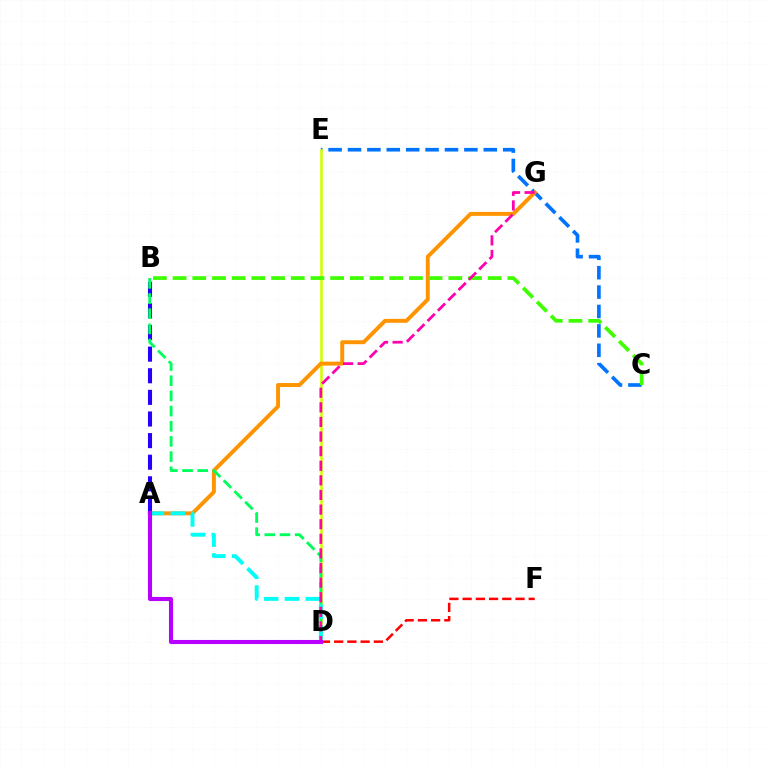{('C', 'E'): [{'color': '#0074ff', 'line_style': 'dashed', 'thickness': 2.64}], ('D', 'E'): [{'color': '#d1ff00', 'line_style': 'solid', 'thickness': 1.85}], ('D', 'F'): [{'color': '#ff0000', 'line_style': 'dashed', 'thickness': 1.8}], ('A', 'G'): [{'color': '#ff9400', 'line_style': 'solid', 'thickness': 2.84}], ('B', 'C'): [{'color': '#3dff00', 'line_style': 'dashed', 'thickness': 2.68}], ('A', 'B'): [{'color': '#2500ff', 'line_style': 'dashed', 'thickness': 2.94}], ('B', 'D'): [{'color': '#00ff5c', 'line_style': 'dashed', 'thickness': 2.06}], ('A', 'D'): [{'color': '#00fff6', 'line_style': 'dashed', 'thickness': 2.83}, {'color': '#b900ff', 'line_style': 'solid', 'thickness': 2.93}], ('D', 'G'): [{'color': '#ff00ac', 'line_style': 'dashed', 'thickness': 1.98}]}